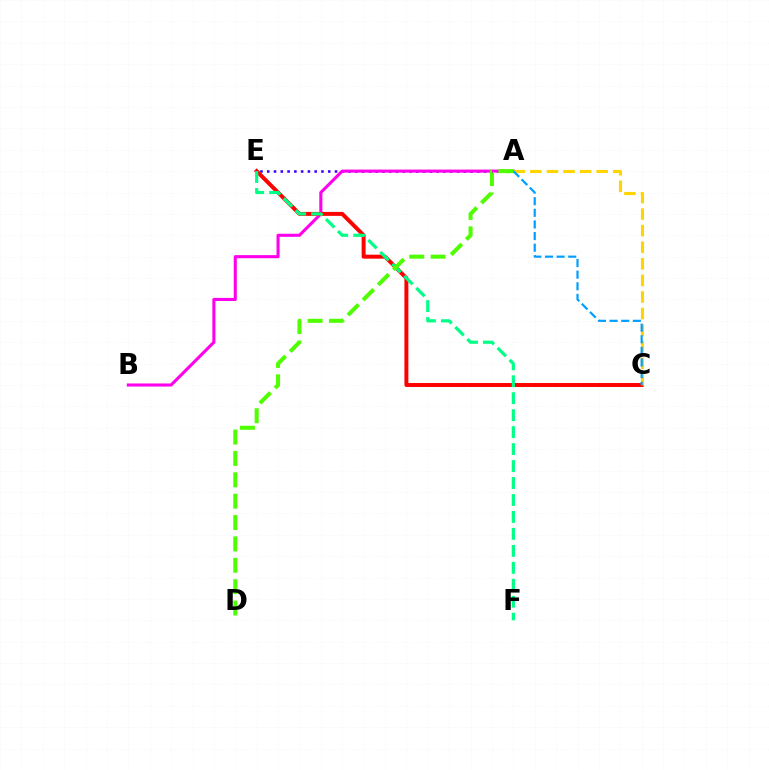{('A', 'E'): [{'color': '#3700ff', 'line_style': 'dotted', 'thickness': 1.84}], ('A', 'B'): [{'color': '#ff00ed', 'line_style': 'solid', 'thickness': 2.22}], ('C', 'E'): [{'color': '#ff0000', 'line_style': 'solid', 'thickness': 2.85}], ('E', 'F'): [{'color': '#00ff86', 'line_style': 'dashed', 'thickness': 2.3}], ('A', 'C'): [{'color': '#ffd500', 'line_style': 'dashed', 'thickness': 2.25}, {'color': '#009eff', 'line_style': 'dashed', 'thickness': 1.58}], ('A', 'D'): [{'color': '#4fff00', 'line_style': 'dashed', 'thickness': 2.9}]}